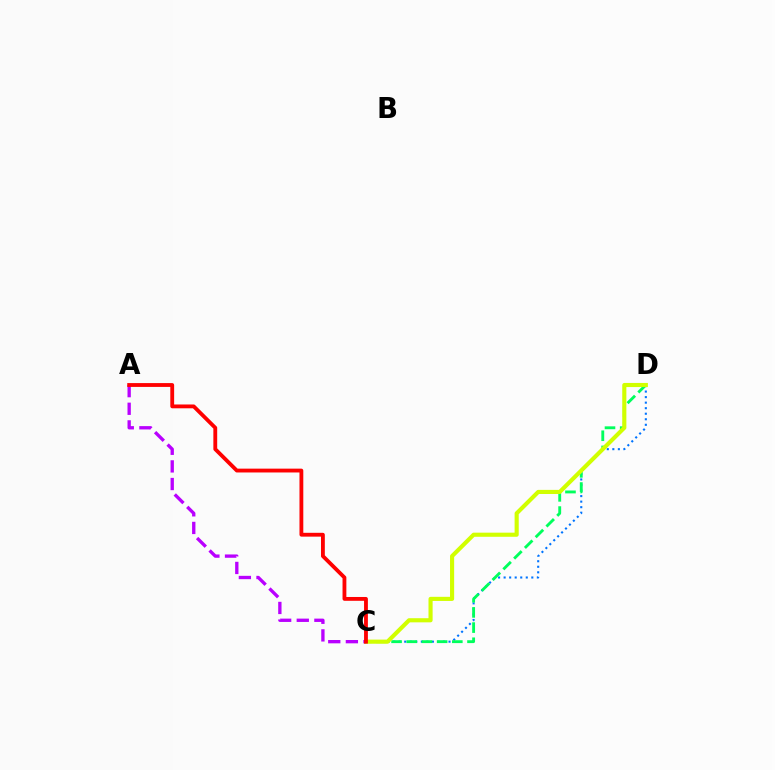{('C', 'D'): [{'color': '#0074ff', 'line_style': 'dotted', 'thickness': 1.5}, {'color': '#00ff5c', 'line_style': 'dashed', 'thickness': 2.06}, {'color': '#d1ff00', 'line_style': 'solid', 'thickness': 2.97}], ('A', 'C'): [{'color': '#b900ff', 'line_style': 'dashed', 'thickness': 2.39}, {'color': '#ff0000', 'line_style': 'solid', 'thickness': 2.76}]}